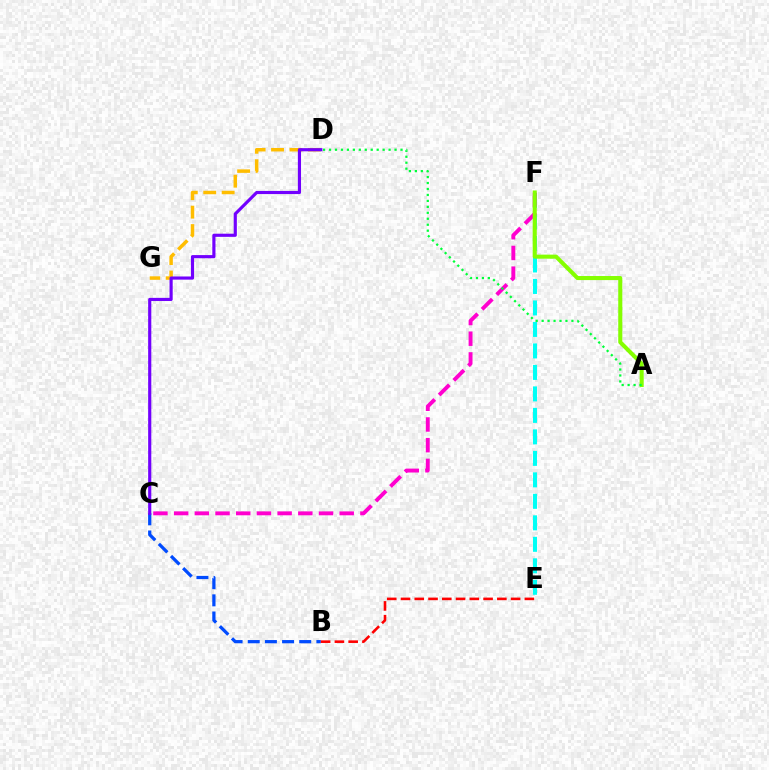{('D', 'G'): [{'color': '#ffbd00', 'line_style': 'dashed', 'thickness': 2.5}], ('E', 'F'): [{'color': '#00fff6', 'line_style': 'dashed', 'thickness': 2.92}], ('C', 'F'): [{'color': '#ff00cf', 'line_style': 'dashed', 'thickness': 2.81}], ('B', 'C'): [{'color': '#004bff', 'line_style': 'dashed', 'thickness': 2.33}], ('B', 'E'): [{'color': '#ff0000', 'line_style': 'dashed', 'thickness': 1.87}], ('A', 'F'): [{'color': '#84ff00', 'line_style': 'solid', 'thickness': 2.93}], ('C', 'D'): [{'color': '#7200ff', 'line_style': 'solid', 'thickness': 2.27}], ('A', 'D'): [{'color': '#00ff39', 'line_style': 'dotted', 'thickness': 1.62}]}